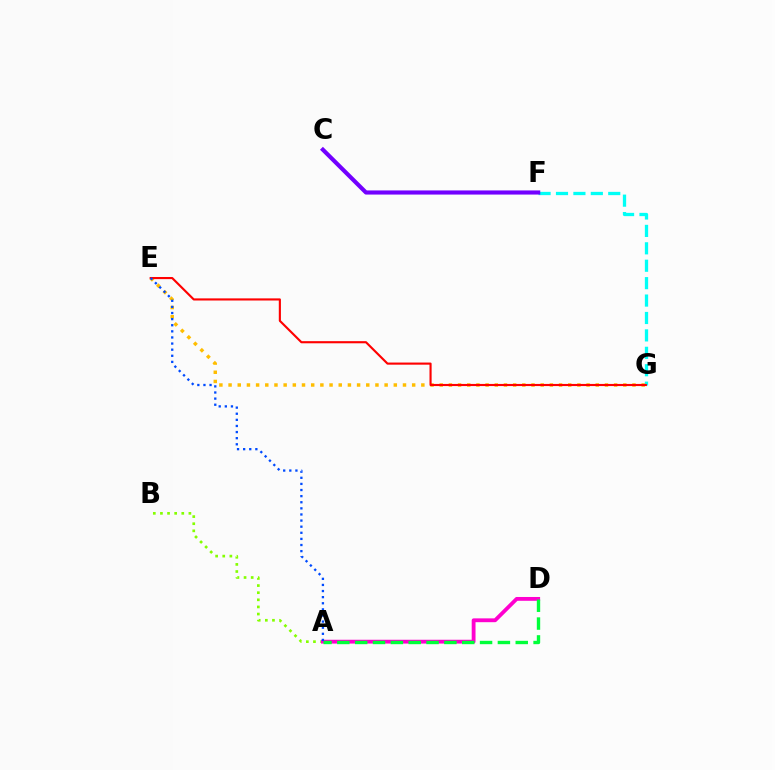{('E', 'G'): [{'color': '#ffbd00', 'line_style': 'dotted', 'thickness': 2.49}, {'color': '#ff0000', 'line_style': 'solid', 'thickness': 1.53}], ('F', 'G'): [{'color': '#00fff6', 'line_style': 'dashed', 'thickness': 2.37}], ('A', 'B'): [{'color': '#84ff00', 'line_style': 'dotted', 'thickness': 1.93}], ('A', 'D'): [{'color': '#ff00cf', 'line_style': 'solid', 'thickness': 2.75}, {'color': '#00ff39', 'line_style': 'dashed', 'thickness': 2.42}], ('C', 'F'): [{'color': '#7200ff', 'line_style': 'solid', 'thickness': 2.98}], ('A', 'E'): [{'color': '#004bff', 'line_style': 'dotted', 'thickness': 1.66}]}